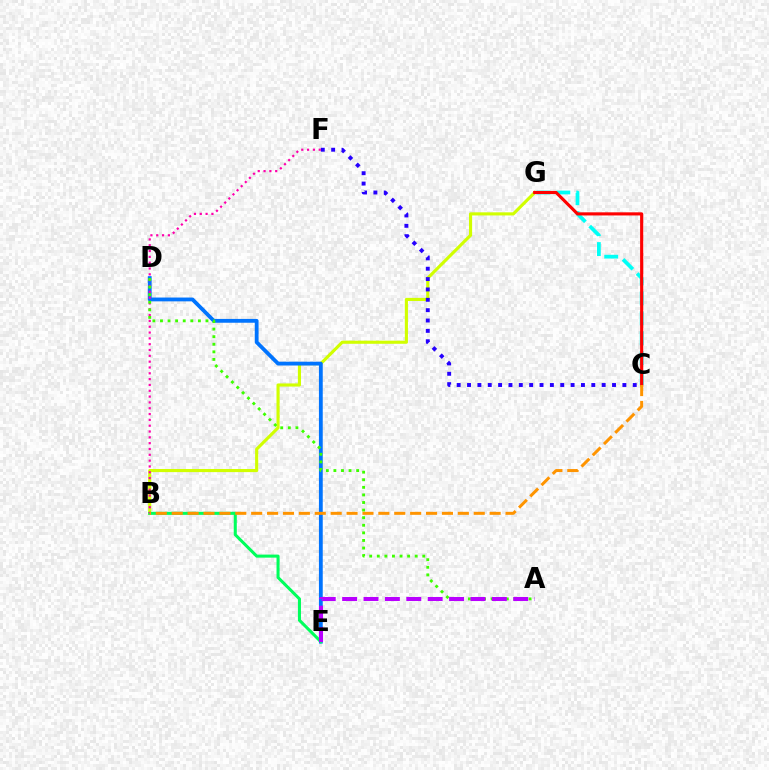{('B', 'G'): [{'color': '#d1ff00', 'line_style': 'solid', 'thickness': 2.25}], ('D', 'E'): [{'color': '#0074ff', 'line_style': 'solid', 'thickness': 2.74}], ('C', 'G'): [{'color': '#00fff6', 'line_style': 'dashed', 'thickness': 2.7}, {'color': '#ff0000', 'line_style': 'solid', 'thickness': 2.25}], ('B', 'E'): [{'color': '#00ff5c', 'line_style': 'solid', 'thickness': 2.19}], ('C', 'F'): [{'color': '#2500ff', 'line_style': 'dotted', 'thickness': 2.81}], ('B', 'F'): [{'color': '#ff00ac', 'line_style': 'dotted', 'thickness': 1.58}], ('A', 'D'): [{'color': '#3dff00', 'line_style': 'dotted', 'thickness': 2.06}], ('B', 'C'): [{'color': '#ff9400', 'line_style': 'dashed', 'thickness': 2.16}], ('A', 'E'): [{'color': '#b900ff', 'line_style': 'dashed', 'thickness': 2.91}]}